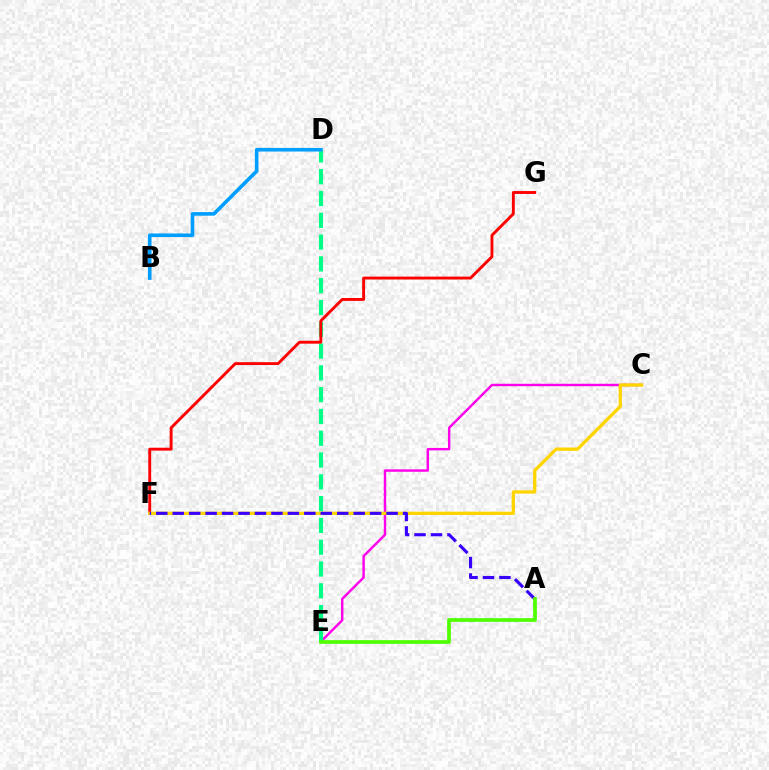{('C', 'E'): [{'color': '#ff00ed', 'line_style': 'solid', 'thickness': 1.75}], ('D', 'E'): [{'color': '#00ff86', 'line_style': 'dashed', 'thickness': 2.96}], ('B', 'D'): [{'color': '#009eff', 'line_style': 'solid', 'thickness': 2.6}], ('F', 'G'): [{'color': '#ff0000', 'line_style': 'solid', 'thickness': 2.08}], ('C', 'F'): [{'color': '#ffd500', 'line_style': 'solid', 'thickness': 2.37}], ('A', 'F'): [{'color': '#3700ff', 'line_style': 'dashed', 'thickness': 2.23}], ('A', 'E'): [{'color': '#4fff00', 'line_style': 'solid', 'thickness': 2.66}]}